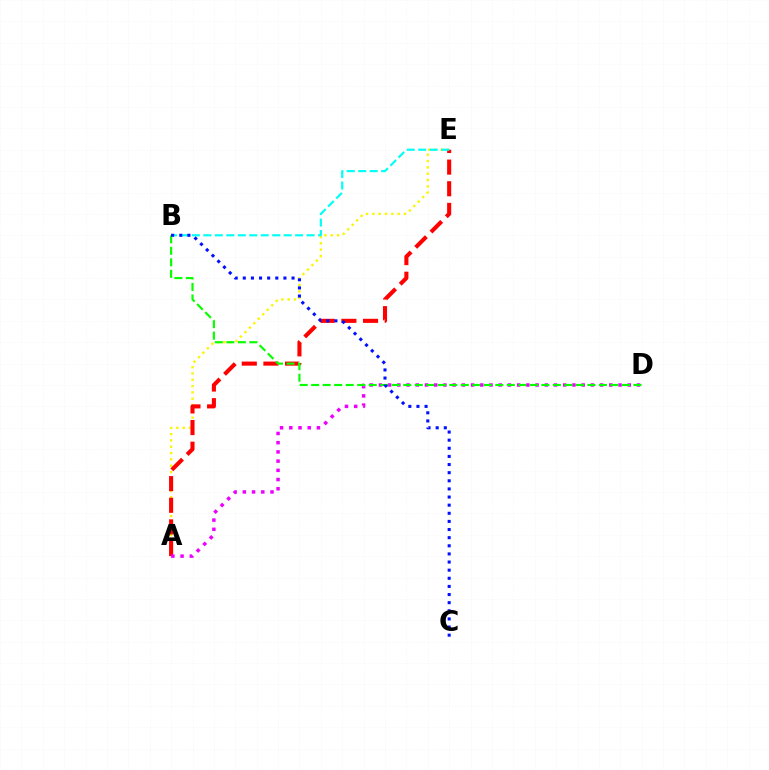{('A', 'E'): [{'color': '#fcf500', 'line_style': 'dotted', 'thickness': 1.72}, {'color': '#ff0000', 'line_style': 'dashed', 'thickness': 2.94}], ('A', 'D'): [{'color': '#ee00ff', 'line_style': 'dotted', 'thickness': 2.5}], ('B', 'E'): [{'color': '#00fff6', 'line_style': 'dashed', 'thickness': 1.56}], ('B', 'D'): [{'color': '#08ff00', 'line_style': 'dashed', 'thickness': 1.56}], ('B', 'C'): [{'color': '#0010ff', 'line_style': 'dotted', 'thickness': 2.21}]}